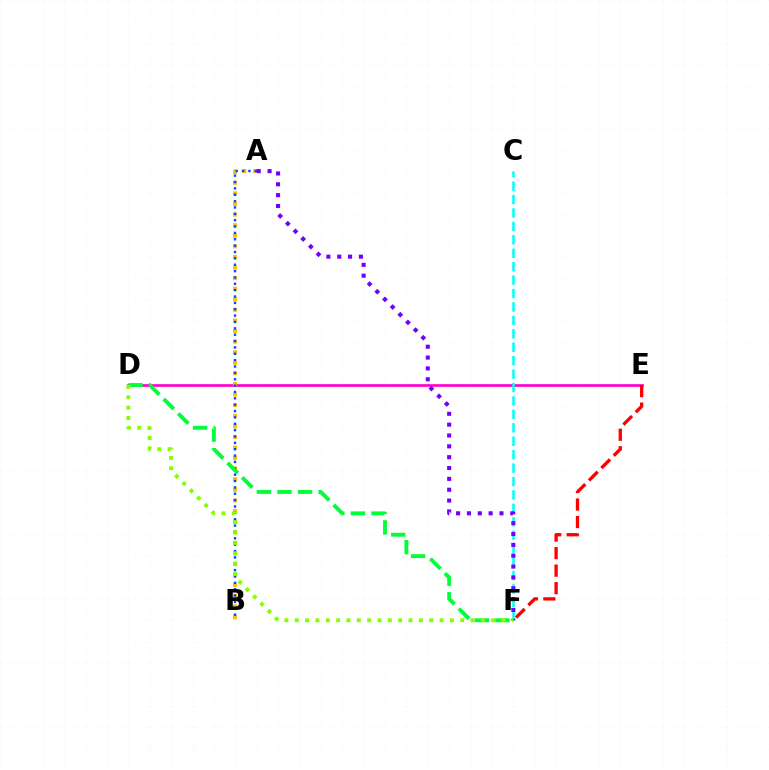{('D', 'E'): [{'color': '#ff00cf', 'line_style': 'solid', 'thickness': 1.93}], ('C', 'F'): [{'color': '#00fff6', 'line_style': 'dashed', 'thickness': 1.82}], ('A', 'B'): [{'color': '#ffbd00', 'line_style': 'dotted', 'thickness': 2.88}, {'color': '#004bff', 'line_style': 'dotted', 'thickness': 1.73}], ('E', 'F'): [{'color': '#ff0000', 'line_style': 'dashed', 'thickness': 2.38}], ('D', 'F'): [{'color': '#00ff39', 'line_style': 'dashed', 'thickness': 2.8}, {'color': '#84ff00', 'line_style': 'dotted', 'thickness': 2.81}], ('A', 'F'): [{'color': '#7200ff', 'line_style': 'dotted', 'thickness': 2.95}]}